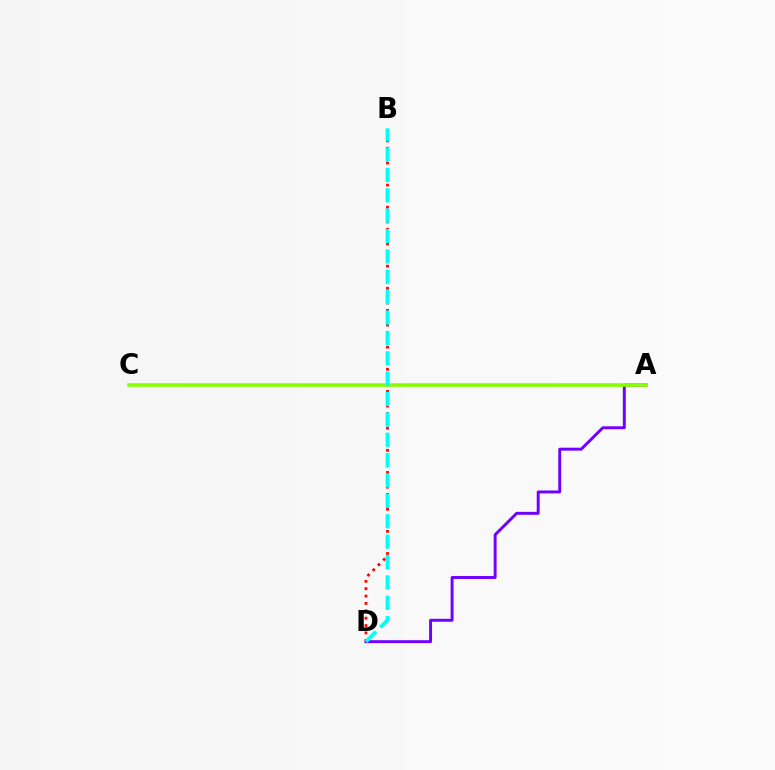{('A', 'D'): [{'color': '#7200ff', 'line_style': 'solid', 'thickness': 2.12}], ('A', 'C'): [{'color': '#84ff00', 'line_style': 'solid', 'thickness': 2.57}], ('B', 'D'): [{'color': '#ff0000', 'line_style': 'dotted', 'thickness': 2.0}, {'color': '#00fff6', 'line_style': 'dashed', 'thickness': 2.77}]}